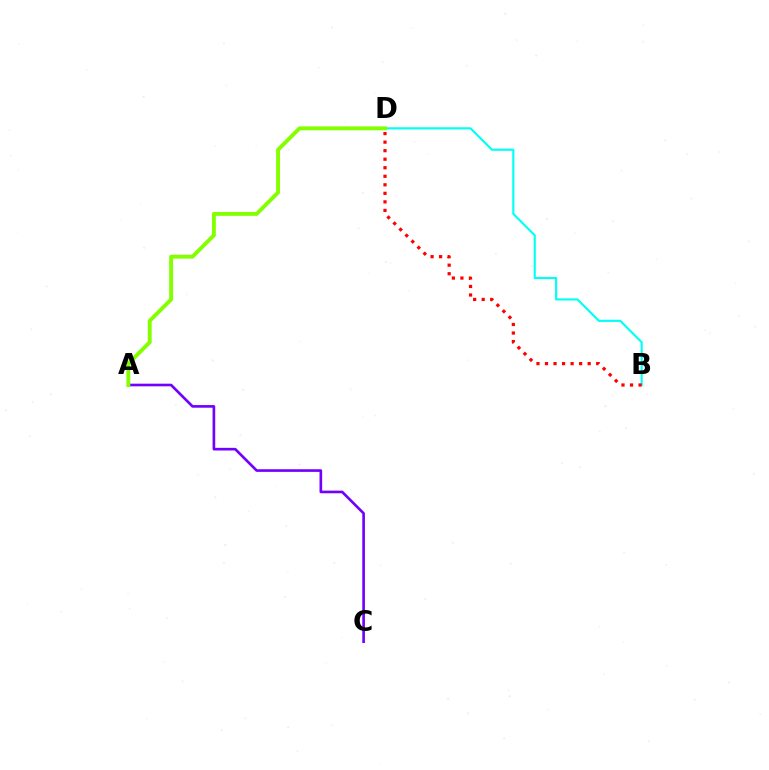{('A', 'C'): [{'color': '#7200ff', 'line_style': 'solid', 'thickness': 1.91}], ('B', 'D'): [{'color': '#00fff6', 'line_style': 'solid', 'thickness': 1.53}, {'color': '#ff0000', 'line_style': 'dotted', 'thickness': 2.32}], ('A', 'D'): [{'color': '#84ff00', 'line_style': 'solid', 'thickness': 2.81}]}